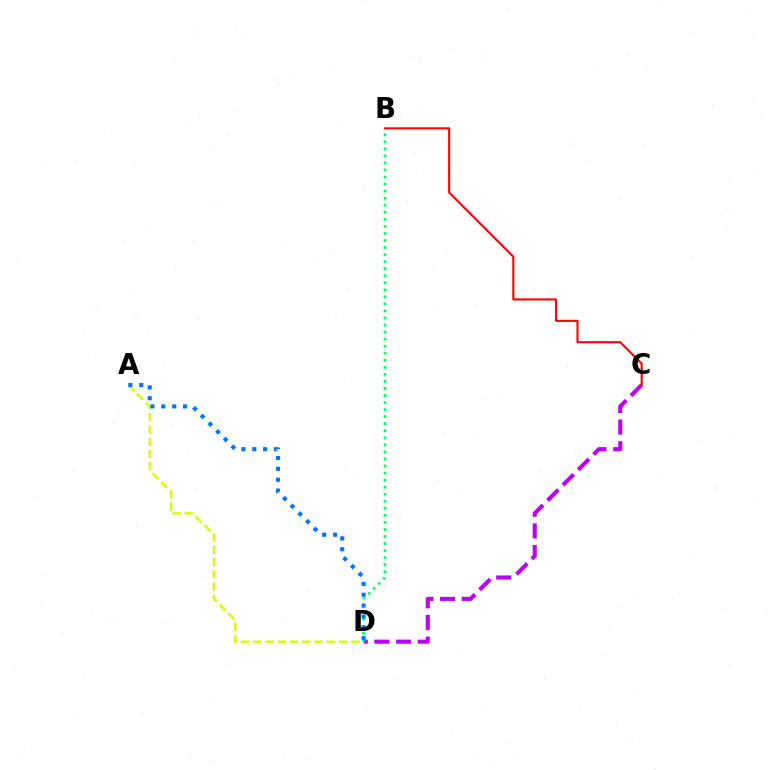{('A', 'D'): [{'color': '#d1ff00', 'line_style': 'dashed', 'thickness': 1.67}, {'color': '#0074ff', 'line_style': 'dotted', 'thickness': 2.95}], ('C', 'D'): [{'color': '#b900ff', 'line_style': 'dashed', 'thickness': 2.95}], ('B', 'D'): [{'color': '#00ff5c', 'line_style': 'dotted', 'thickness': 1.91}], ('B', 'C'): [{'color': '#ff0000', 'line_style': 'solid', 'thickness': 1.51}]}